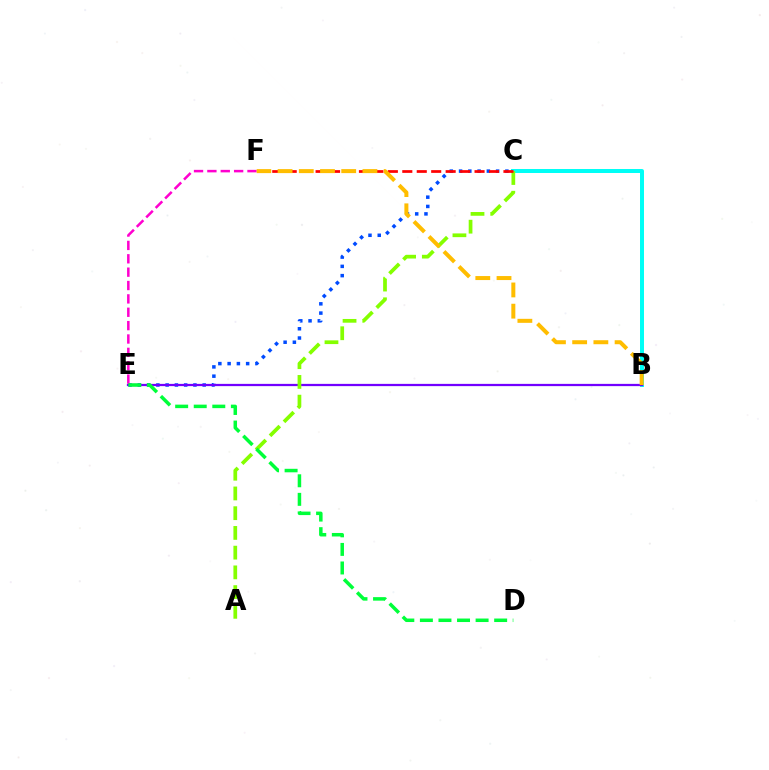{('B', 'C'): [{'color': '#00fff6', 'line_style': 'solid', 'thickness': 2.87}], ('C', 'E'): [{'color': '#004bff', 'line_style': 'dotted', 'thickness': 2.52}], ('B', 'E'): [{'color': '#7200ff', 'line_style': 'solid', 'thickness': 1.62}], ('E', 'F'): [{'color': '#ff00cf', 'line_style': 'dashed', 'thickness': 1.82}], ('A', 'C'): [{'color': '#84ff00', 'line_style': 'dashed', 'thickness': 2.68}], ('C', 'F'): [{'color': '#ff0000', 'line_style': 'dashed', 'thickness': 1.96}], ('D', 'E'): [{'color': '#00ff39', 'line_style': 'dashed', 'thickness': 2.52}], ('B', 'F'): [{'color': '#ffbd00', 'line_style': 'dashed', 'thickness': 2.88}]}